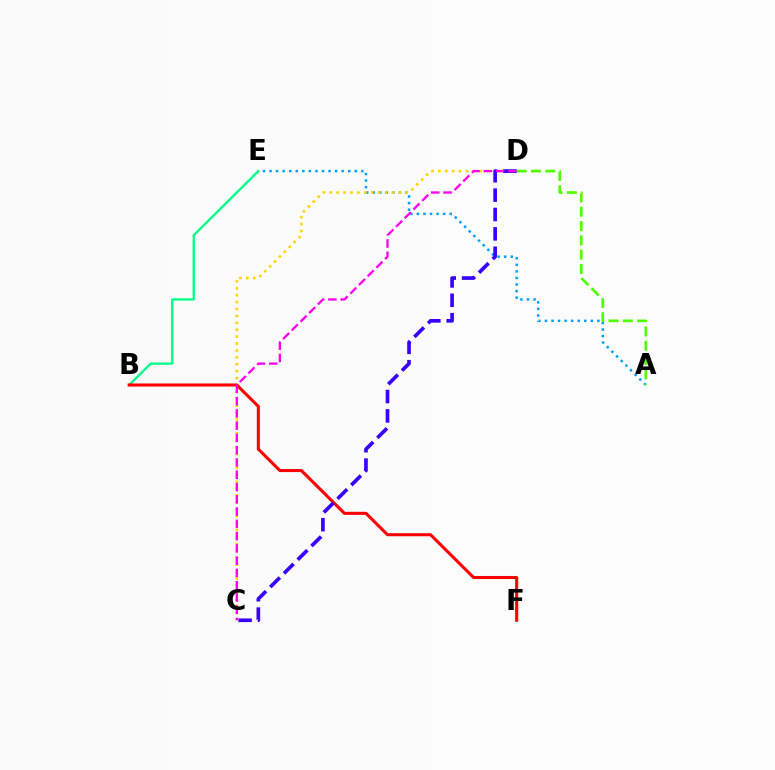{('A', 'E'): [{'color': '#009eff', 'line_style': 'dotted', 'thickness': 1.78}], ('A', 'D'): [{'color': '#4fff00', 'line_style': 'dashed', 'thickness': 1.94}], ('C', 'D'): [{'color': '#ffd500', 'line_style': 'dotted', 'thickness': 1.88}, {'color': '#3700ff', 'line_style': 'dashed', 'thickness': 2.63}, {'color': '#ff00ed', 'line_style': 'dashed', 'thickness': 1.67}], ('B', 'E'): [{'color': '#00ff86', 'line_style': 'solid', 'thickness': 1.67}], ('B', 'F'): [{'color': '#ff0000', 'line_style': 'solid', 'thickness': 2.2}]}